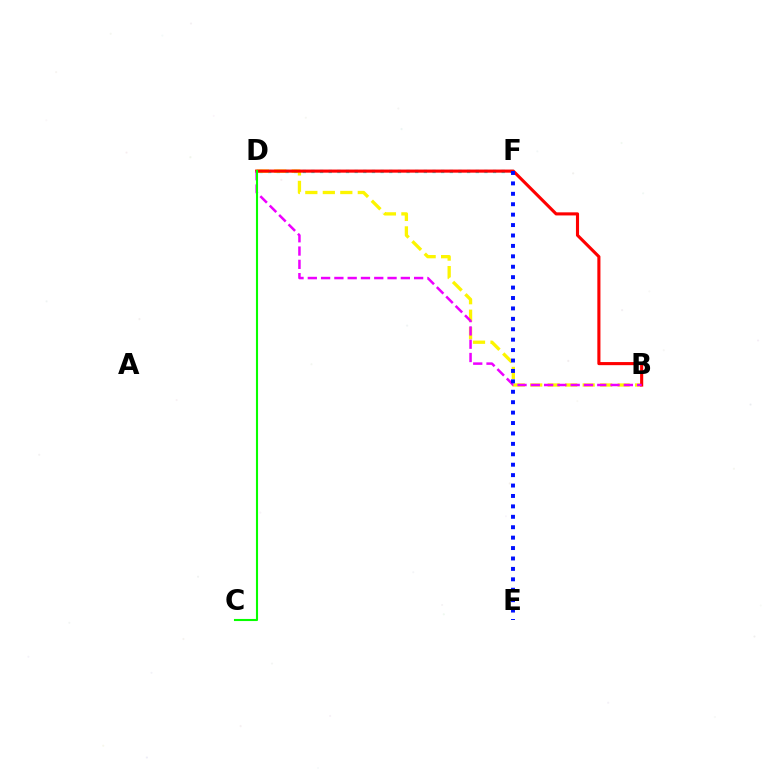{('D', 'F'): [{'color': '#00fff6', 'line_style': 'dotted', 'thickness': 2.35}], ('B', 'D'): [{'color': '#fcf500', 'line_style': 'dashed', 'thickness': 2.38}, {'color': '#ff0000', 'line_style': 'solid', 'thickness': 2.23}, {'color': '#ee00ff', 'line_style': 'dashed', 'thickness': 1.81}], ('C', 'D'): [{'color': '#08ff00', 'line_style': 'solid', 'thickness': 1.52}], ('E', 'F'): [{'color': '#0010ff', 'line_style': 'dotted', 'thickness': 2.83}]}